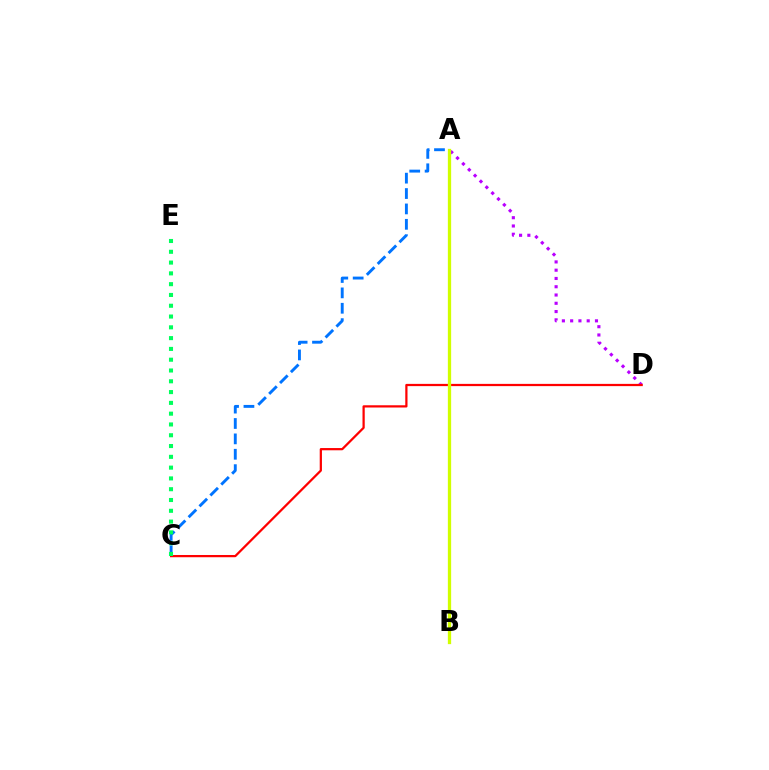{('A', 'C'): [{'color': '#0074ff', 'line_style': 'dashed', 'thickness': 2.09}], ('A', 'D'): [{'color': '#b900ff', 'line_style': 'dotted', 'thickness': 2.25}], ('C', 'D'): [{'color': '#ff0000', 'line_style': 'solid', 'thickness': 1.61}], ('C', 'E'): [{'color': '#00ff5c', 'line_style': 'dotted', 'thickness': 2.93}], ('A', 'B'): [{'color': '#d1ff00', 'line_style': 'solid', 'thickness': 2.37}]}